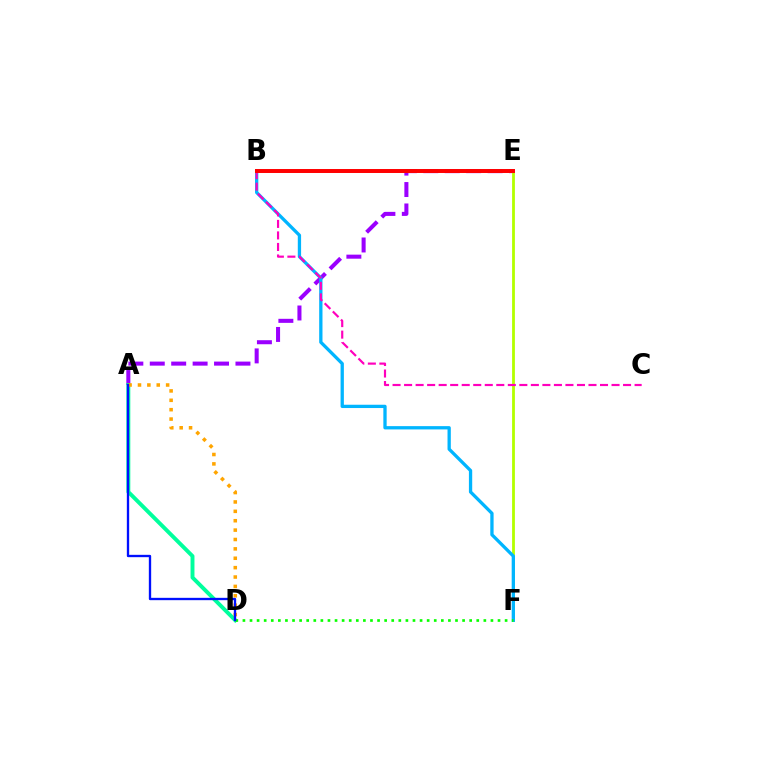{('A', 'E'): [{'color': '#9b00ff', 'line_style': 'dashed', 'thickness': 2.91}], ('A', 'D'): [{'color': '#00ff9d', 'line_style': 'solid', 'thickness': 2.83}, {'color': '#ffa500', 'line_style': 'dotted', 'thickness': 2.55}, {'color': '#0010ff', 'line_style': 'solid', 'thickness': 1.68}], ('E', 'F'): [{'color': '#b3ff00', 'line_style': 'solid', 'thickness': 2.02}], ('B', 'F'): [{'color': '#00b5ff', 'line_style': 'solid', 'thickness': 2.37}], ('D', 'F'): [{'color': '#08ff00', 'line_style': 'dotted', 'thickness': 1.93}], ('B', 'C'): [{'color': '#ff00bd', 'line_style': 'dashed', 'thickness': 1.57}], ('B', 'E'): [{'color': '#ff0000', 'line_style': 'solid', 'thickness': 2.86}]}